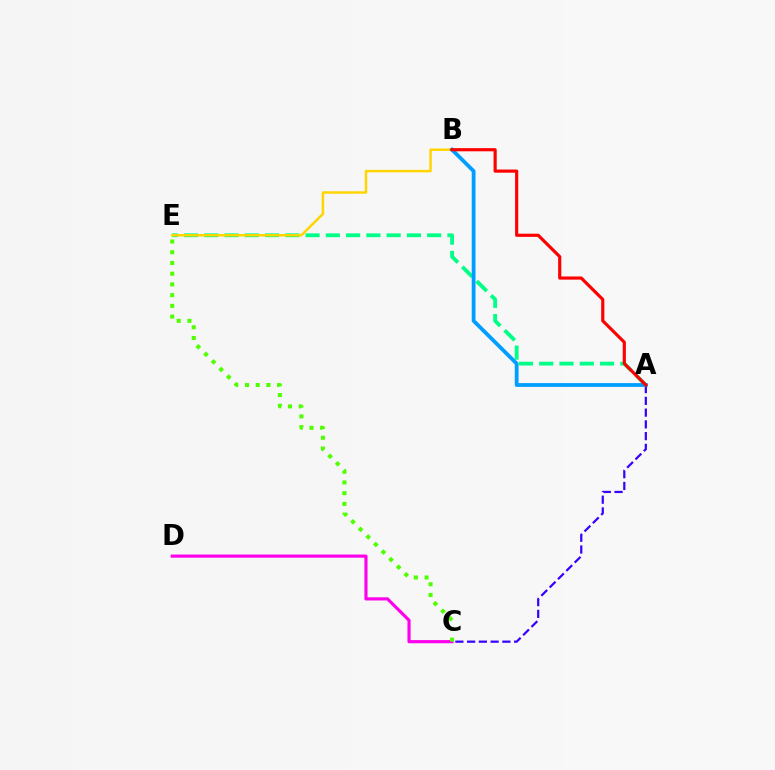{('A', 'E'): [{'color': '#00ff86', 'line_style': 'dashed', 'thickness': 2.75}], ('C', 'D'): [{'color': '#ff00ed', 'line_style': 'solid', 'thickness': 2.27}], ('C', 'E'): [{'color': '#4fff00', 'line_style': 'dotted', 'thickness': 2.91}], ('B', 'E'): [{'color': '#ffd500', 'line_style': 'solid', 'thickness': 1.78}], ('A', 'C'): [{'color': '#3700ff', 'line_style': 'dashed', 'thickness': 1.6}], ('A', 'B'): [{'color': '#009eff', 'line_style': 'solid', 'thickness': 2.73}, {'color': '#ff0000', 'line_style': 'solid', 'thickness': 2.27}]}